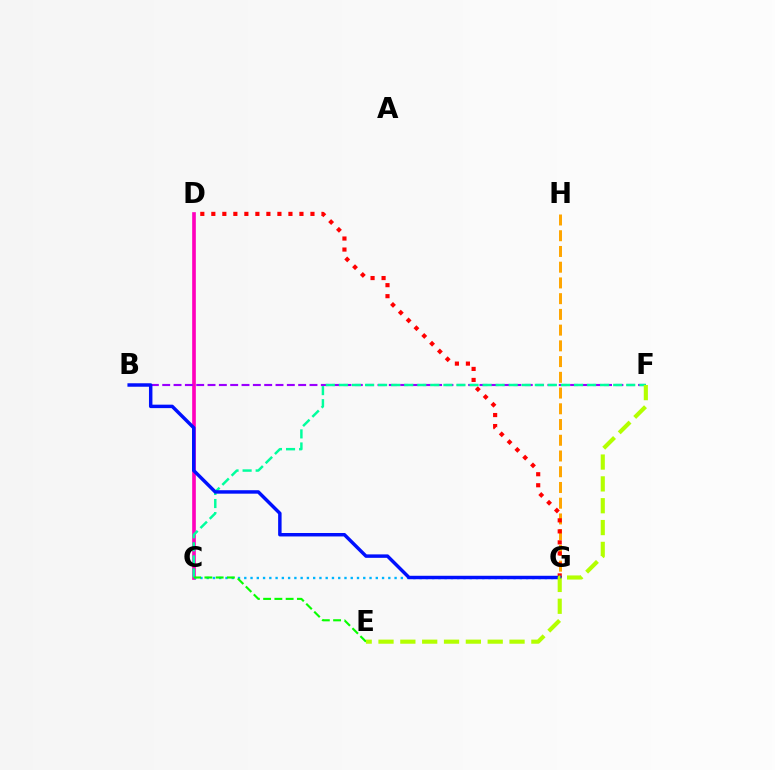{('C', 'D'): [{'color': '#ff00bd', 'line_style': 'solid', 'thickness': 2.63}], ('G', 'H'): [{'color': '#ffa500', 'line_style': 'dashed', 'thickness': 2.14}], ('D', 'G'): [{'color': '#ff0000', 'line_style': 'dotted', 'thickness': 2.99}], ('B', 'F'): [{'color': '#9b00ff', 'line_style': 'dashed', 'thickness': 1.54}], ('C', 'G'): [{'color': '#00b5ff', 'line_style': 'dotted', 'thickness': 1.7}], ('C', 'F'): [{'color': '#00ff9d', 'line_style': 'dashed', 'thickness': 1.77}], ('B', 'G'): [{'color': '#0010ff', 'line_style': 'solid', 'thickness': 2.49}], ('C', 'E'): [{'color': '#08ff00', 'line_style': 'dashed', 'thickness': 1.53}], ('E', 'F'): [{'color': '#b3ff00', 'line_style': 'dashed', 'thickness': 2.97}]}